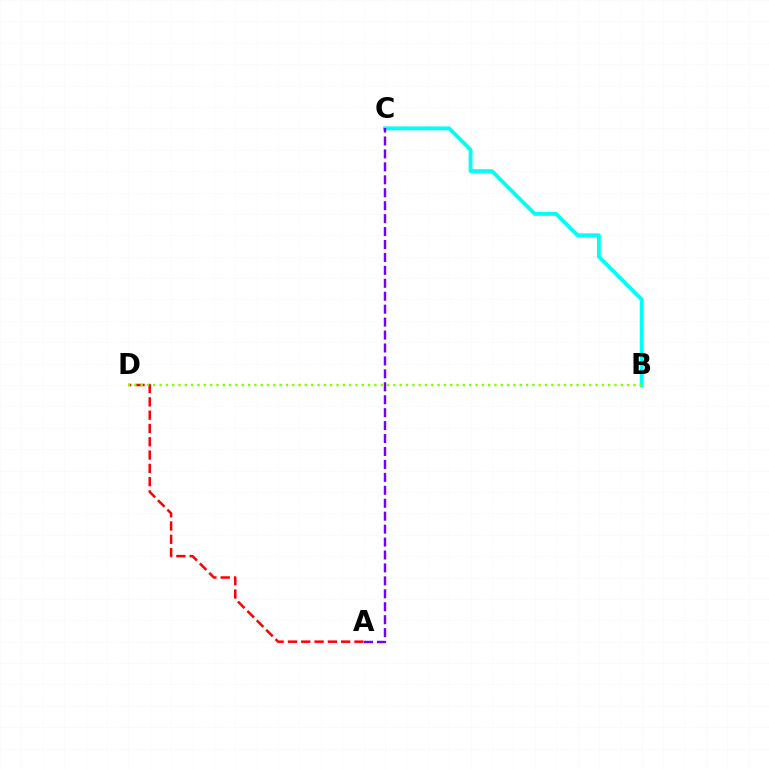{('B', 'C'): [{'color': '#00fff6', 'line_style': 'solid', 'thickness': 2.79}], ('A', 'D'): [{'color': '#ff0000', 'line_style': 'dashed', 'thickness': 1.81}], ('B', 'D'): [{'color': '#84ff00', 'line_style': 'dotted', 'thickness': 1.72}], ('A', 'C'): [{'color': '#7200ff', 'line_style': 'dashed', 'thickness': 1.76}]}